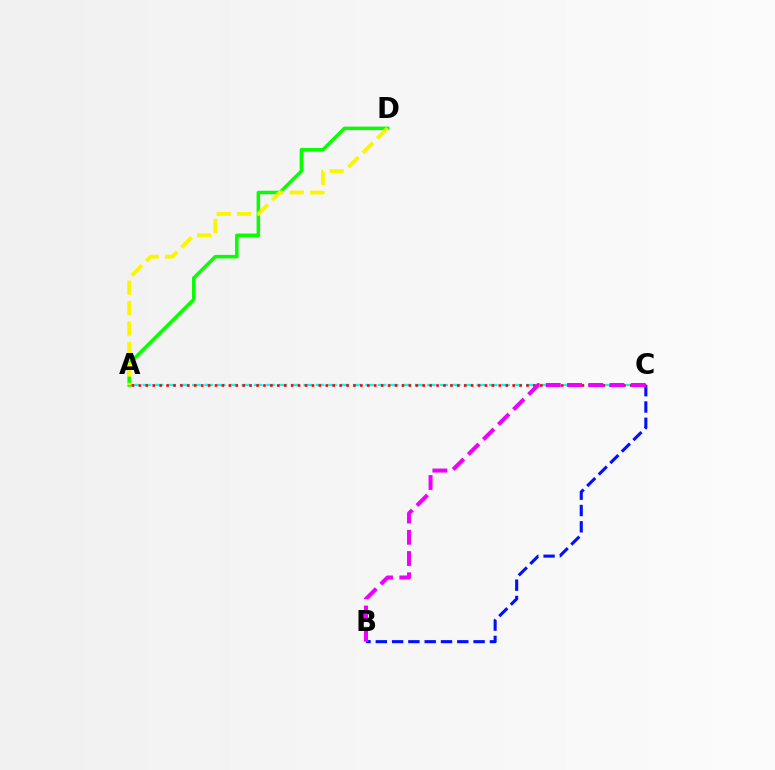{('A', 'C'): [{'color': '#00fff6', 'line_style': 'dashed', 'thickness': 1.68}, {'color': '#ff0000', 'line_style': 'dotted', 'thickness': 1.88}], ('A', 'D'): [{'color': '#08ff00', 'line_style': 'solid', 'thickness': 2.51}, {'color': '#fcf500', 'line_style': 'dashed', 'thickness': 2.78}], ('B', 'C'): [{'color': '#0010ff', 'line_style': 'dashed', 'thickness': 2.21}, {'color': '#ee00ff', 'line_style': 'dashed', 'thickness': 2.89}]}